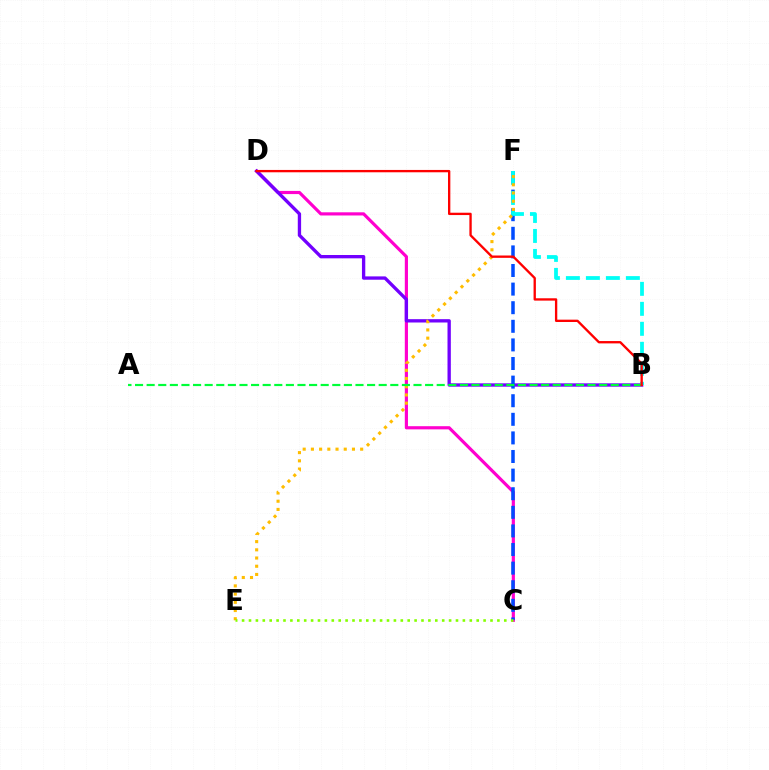{('C', 'D'): [{'color': '#ff00cf', 'line_style': 'solid', 'thickness': 2.28}], ('B', 'D'): [{'color': '#7200ff', 'line_style': 'solid', 'thickness': 2.4}, {'color': '#ff0000', 'line_style': 'solid', 'thickness': 1.69}], ('C', 'F'): [{'color': '#004bff', 'line_style': 'dashed', 'thickness': 2.53}], ('B', 'F'): [{'color': '#00fff6', 'line_style': 'dashed', 'thickness': 2.72}], ('E', 'F'): [{'color': '#ffbd00', 'line_style': 'dotted', 'thickness': 2.23}], ('A', 'B'): [{'color': '#00ff39', 'line_style': 'dashed', 'thickness': 1.58}], ('C', 'E'): [{'color': '#84ff00', 'line_style': 'dotted', 'thickness': 1.87}]}